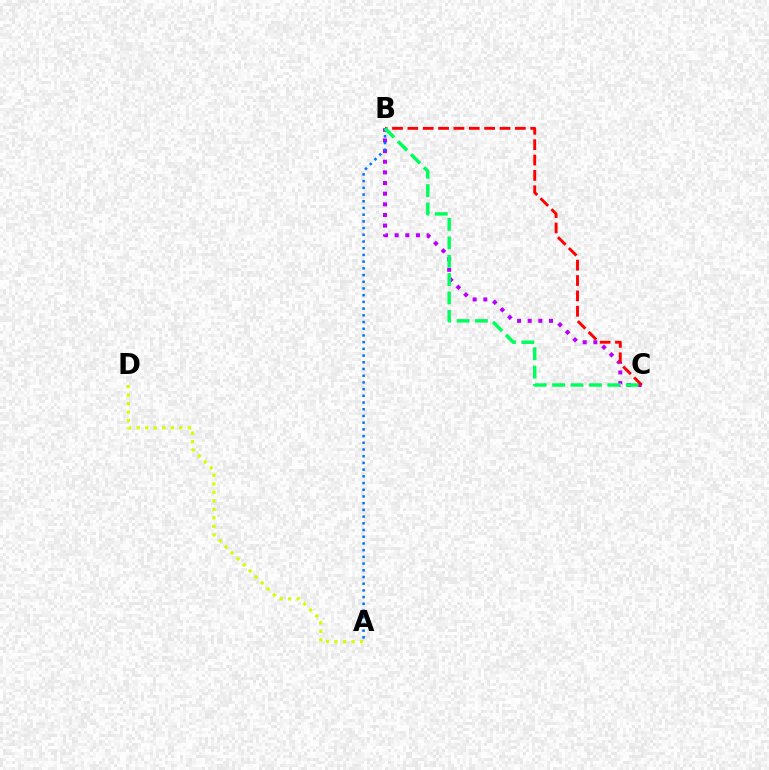{('B', 'C'): [{'color': '#b900ff', 'line_style': 'dotted', 'thickness': 2.89}, {'color': '#ff0000', 'line_style': 'dashed', 'thickness': 2.09}, {'color': '#00ff5c', 'line_style': 'dashed', 'thickness': 2.5}], ('A', 'D'): [{'color': '#d1ff00', 'line_style': 'dotted', 'thickness': 2.31}], ('A', 'B'): [{'color': '#0074ff', 'line_style': 'dotted', 'thickness': 1.82}]}